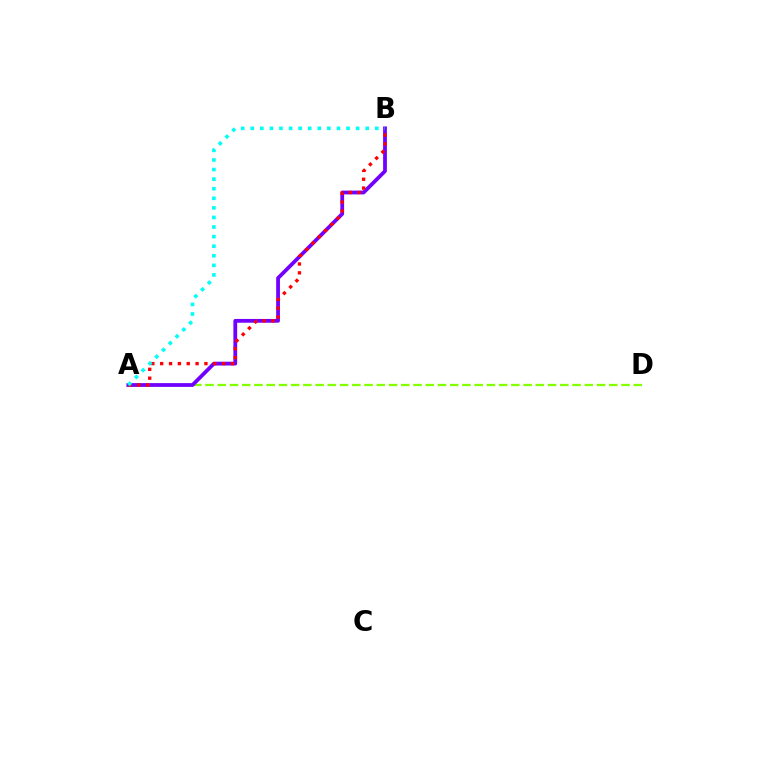{('A', 'D'): [{'color': '#84ff00', 'line_style': 'dashed', 'thickness': 1.66}], ('A', 'B'): [{'color': '#7200ff', 'line_style': 'solid', 'thickness': 2.72}, {'color': '#ff0000', 'line_style': 'dotted', 'thickness': 2.4}, {'color': '#00fff6', 'line_style': 'dotted', 'thickness': 2.6}]}